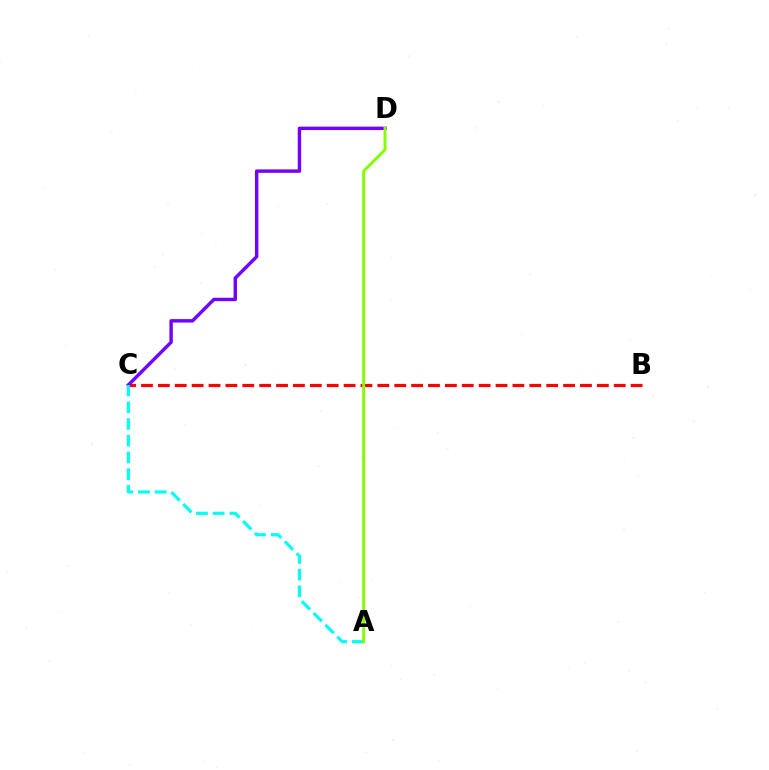{('B', 'C'): [{'color': '#ff0000', 'line_style': 'dashed', 'thickness': 2.29}], ('C', 'D'): [{'color': '#7200ff', 'line_style': 'solid', 'thickness': 2.46}], ('A', 'C'): [{'color': '#00fff6', 'line_style': 'dashed', 'thickness': 2.27}], ('A', 'D'): [{'color': '#84ff00', 'line_style': 'solid', 'thickness': 2.11}]}